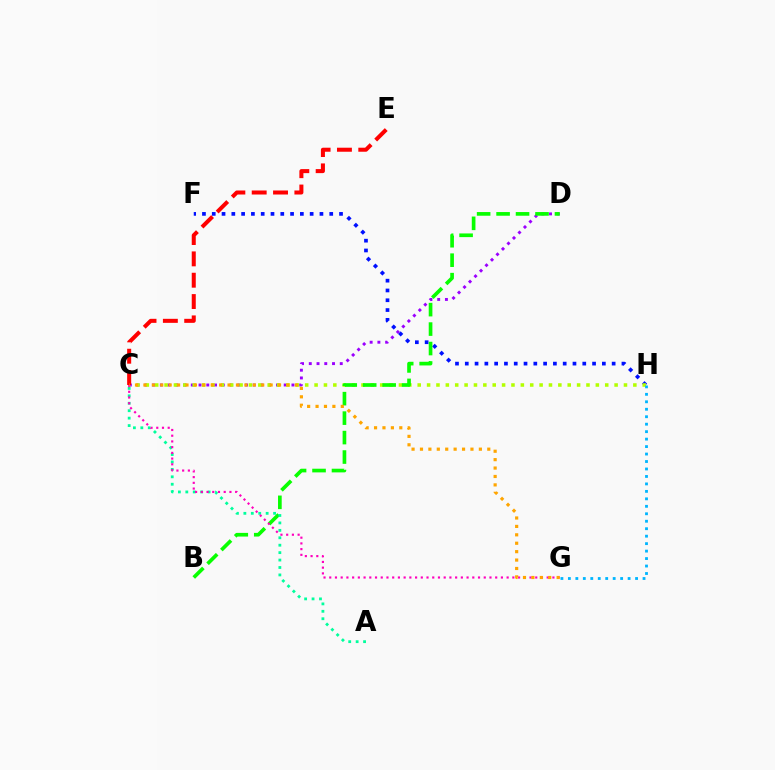{('C', 'D'): [{'color': '#9b00ff', 'line_style': 'dotted', 'thickness': 2.1}], ('F', 'H'): [{'color': '#0010ff', 'line_style': 'dotted', 'thickness': 2.66}], ('C', 'H'): [{'color': '#b3ff00', 'line_style': 'dotted', 'thickness': 2.55}], ('B', 'D'): [{'color': '#08ff00', 'line_style': 'dashed', 'thickness': 2.64}], ('C', 'E'): [{'color': '#ff0000', 'line_style': 'dashed', 'thickness': 2.9}], ('G', 'H'): [{'color': '#00b5ff', 'line_style': 'dotted', 'thickness': 2.03}], ('A', 'C'): [{'color': '#00ff9d', 'line_style': 'dotted', 'thickness': 2.02}], ('C', 'G'): [{'color': '#ff00bd', 'line_style': 'dotted', 'thickness': 1.55}, {'color': '#ffa500', 'line_style': 'dotted', 'thickness': 2.29}]}